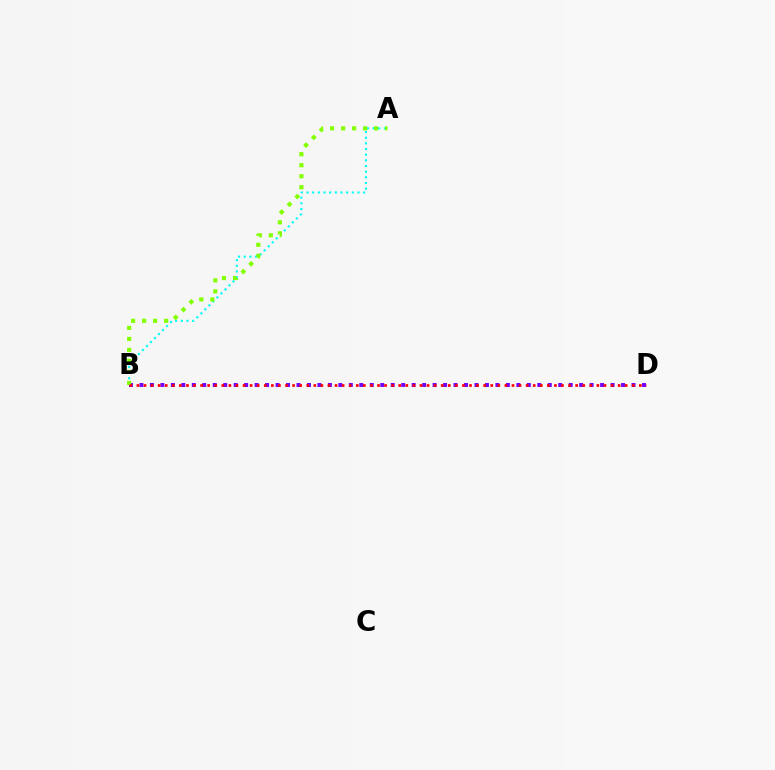{('A', 'B'): [{'color': '#00fff6', 'line_style': 'dotted', 'thickness': 1.54}, {'color': '#84ff00', 'line_style': 'dotted', 'thickness': 2.99}], ('B', 'D'): [{'color': '#7200ff', 'line_style': 'dotted', 'thickness': 2.84}, {'color': '#ff0000', 'line_style': 'dotted', 'thickness': 1.92}]}